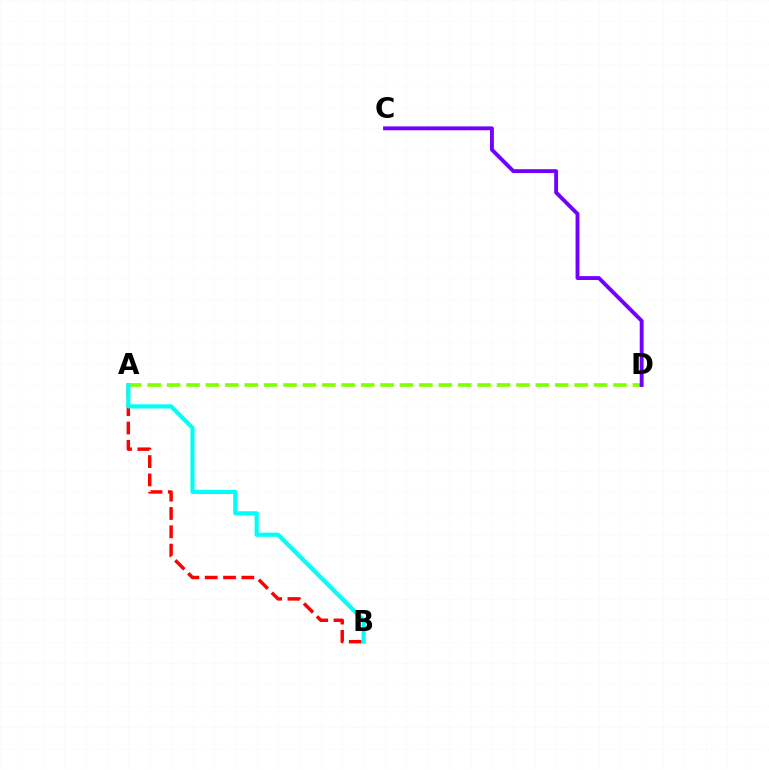{('A', 'B'): [{'color': '#ff0000', 'line_style': 'dashed', 'thickness': 2.49}, {'color': '#00fff6', 'line_style': 'solid', 'thickness': 3.0}], ('A', 'D'): [{'color': '#84ff00', 'line_style': 'dashed', 'thickness': 2.64}], ('C', 'D'): [{'color': '#7200ff', 'line_style': 'solid', 'thickness': 2.78}]}